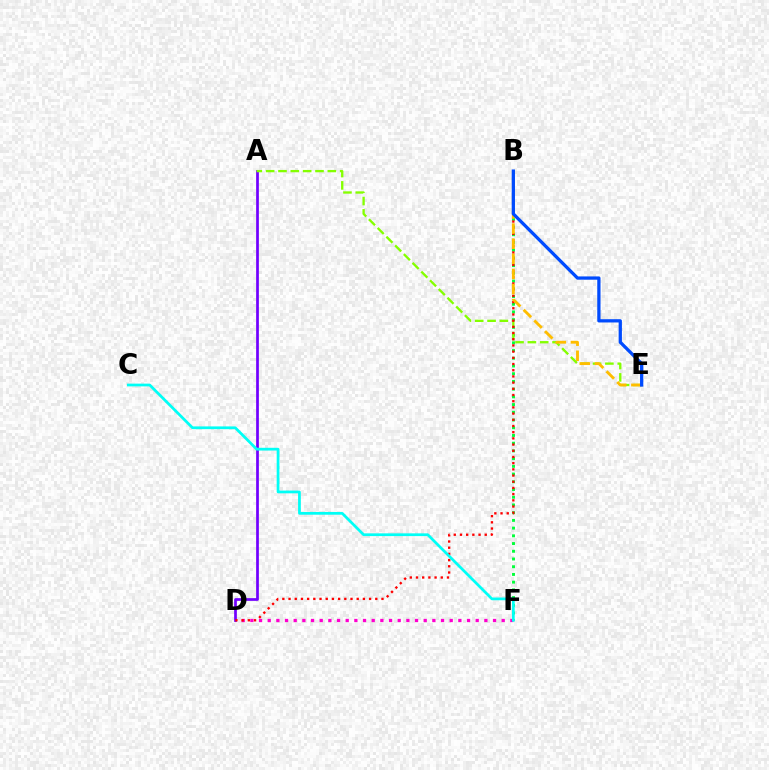{('D', 'F'): [{'color': '#ff00cf', 'line_style': 'dotted', 'thickness': 2.35}], ('A', 'D'): [{'color': '#7200ff', 'line_style': 'solid', 'thickness': 1.96}], ('B', 'F'): [{'color': '#00ff39', 'line_style': 'dotted', 'thickness': 2.1}], ('A', 'E'): [{'color': '#84ff00', 'line_style': 'dashed', 'thickness': 1.68}], ('B', 'D'): [{'color': '#ff0000', 'line_style': 'dotted', 'thickness': 1.68}], ('C', 'F'): [{'color': '#00fff6', 'line_style': 'solid', 'thickness': 1.97}], ('B', 'E'): [{'color': '#ffbd00', 'line_style': 'dashed', 'thickness': 2.05}, {'color': '#004bff', 'line_style': 'solid', 'thickness': 2.35}]}